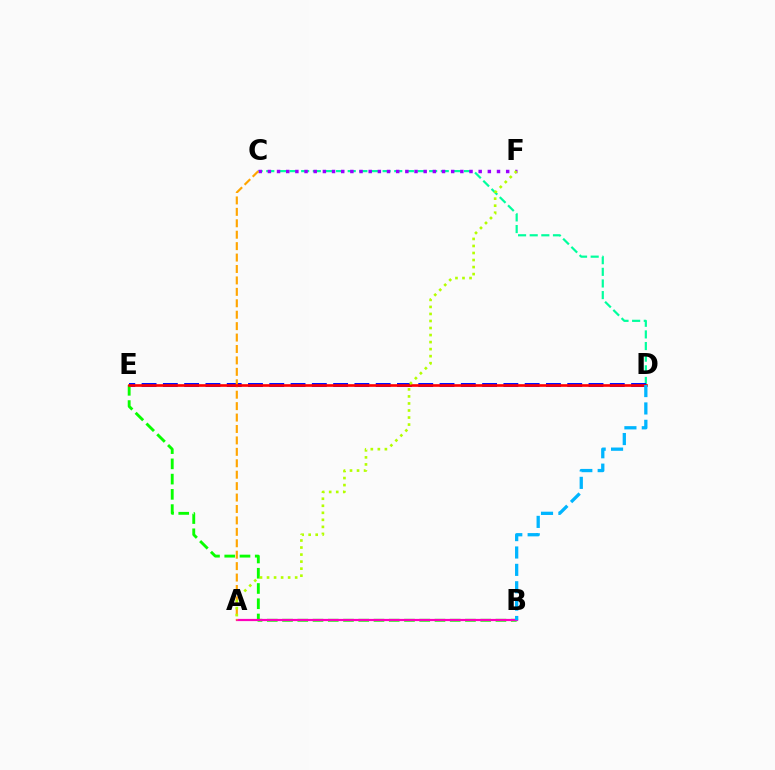{('C', 'D'): [{'color': '#00ff9d', 'line_style': 'dashed', 'thickness': 1.58}], ('D', 'E'): [{'color': '#0010ff', 'line_style': 'dashed', 'thickness': 2.89}, {'color': '#ff0000', 'line_style': 'solid', 'thickness': 1.91}], ('B', 'E'): [{'color': '#08ff00', 'line_style': 'dashed', 'thickness': 2.07}], ('C', 'F'): [{'color': '#9b00ff', 'line_style': 'dotted', 'thickness': 2.49}], ('A', 'B'): [{'color': '#ff00bd', 'line_style': 'solid', 'thickness': 1.59}], ('A', 'C'): [{'color': '#ffa500', 'line_style': 'dashed', 'thickness': 1.55}], ('A', 'F'): [{'color': '#b3ff00', 'line_style': 'dotted', 'thickness': 1.91}], ('B', 'D'): [{'color': '#00b5ff', 'line_style': 'dashed', 'thickness': 2.36}]}